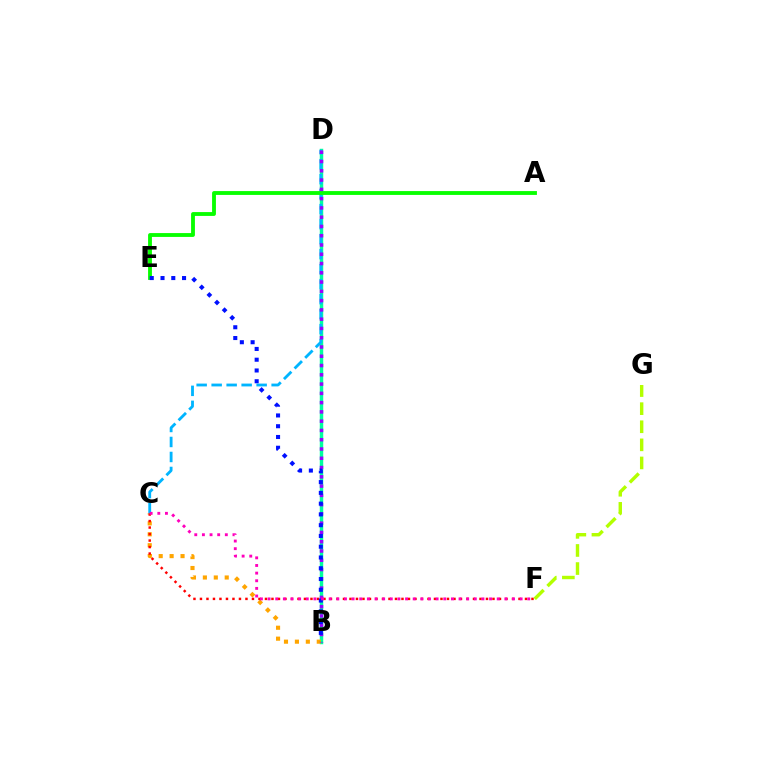{('B', 'D'): [{'color': '#00ff9d', 'line_style': 'solid', 'thickness': 2.48}, {'color': '#9b00ff', 'line_style': 'dotted', 'thickness': 2.52}], ('B', 'C'): [{'color': '#ffa500', 'line_style': 'dotted', 'thickness': 2.97}], ('C', 'D'): [{'color': '#00b5ff', 'line_style': 'dashed', 'thickness': 2.04}], ('A', 'E'): [{'color': '#08ff00', 'line_style': 'solid', 'thickness': 2.77}], ('C', 'F'): [{'color': '#ff0000', 'line_style': 'dotted', 'thickness': 1.77}, {'color': '#ff00bd', 'line_style': 'dotted', 'thickness': 2.08}], ('B', 'E'): [{'color': '#0010ff', 'line_style': 'dotted', 'thickness': 2.93}], ('F', 'G'): [{'color': '#b3ff00', 'line_style': 'dashed', 'thickness': 2.46}]}